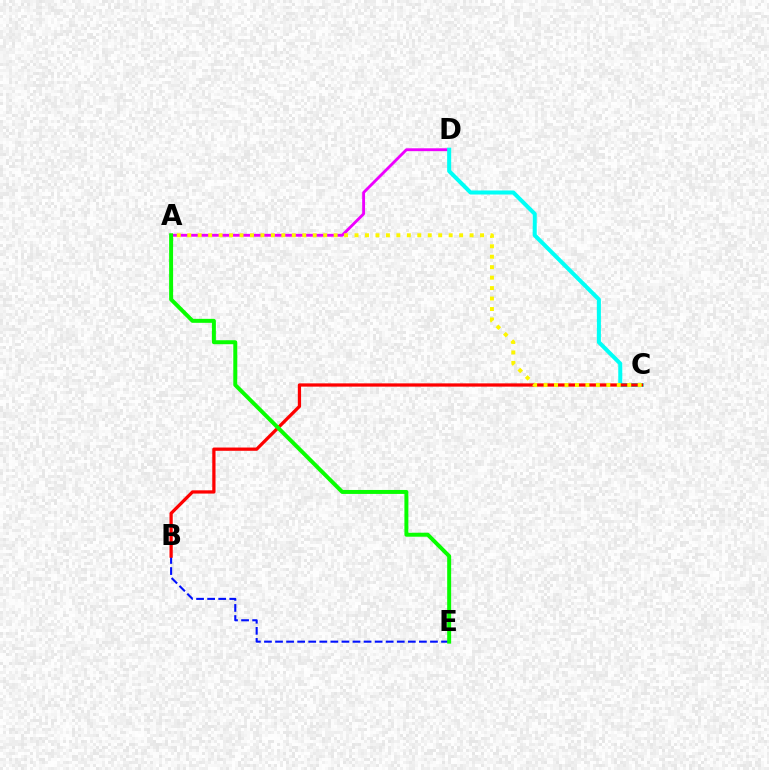{('A', 'D'): [{'color': '#ee00ff', 'line_style': 'solid', 'thickness': 2.06}], ('C', 'D'): [{'color': '#00fff6', 'line_style': 'solid', 'thickness': 2.9}], ('B', 'E'): [{'color': '#0010ff', 'line_style': 'dashed', 'thickness': 1.5}], ('B', 'C'): [{'color': '#ff0000', 'line_style': 'solid', 'thickness': 2.35}], ('A', 'C'): [{'color': '#fcf500', 'line_style': 'dotted', 'thickness': 2.84}], ('A', 'E'): [{'color': '#08ff00', 'line_style': 'solid', 'thickness': 2.86}]}